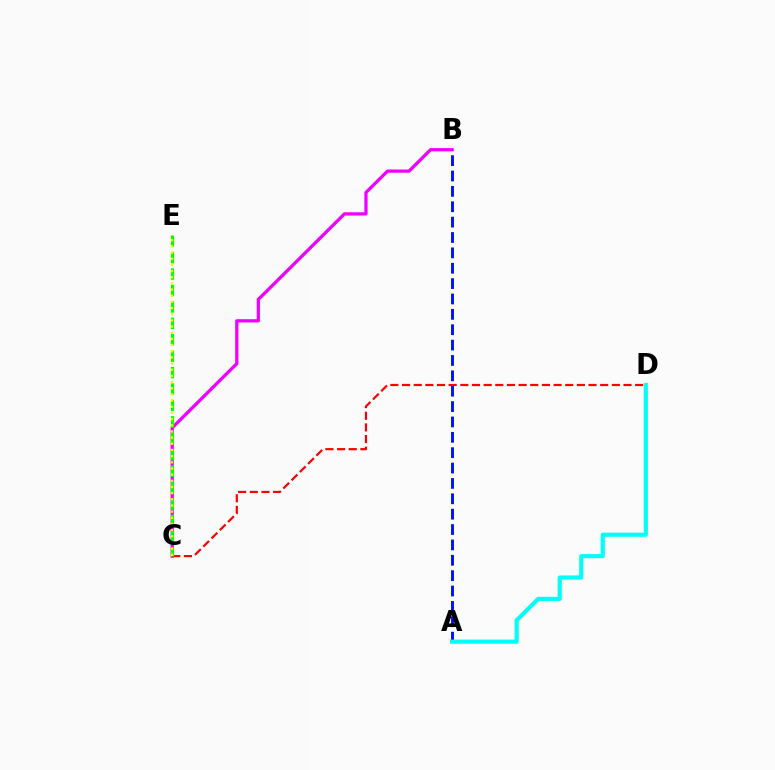{('B', 'C'): [{'color': '#ee00ff', 'line_style': 'solid', 'thickness': 2.34}], ('A', 'B'): [{'color': '#0010ff', 'line_style': 'dashed', 'thickness': 2.09}], ('C', 'D'): [{'color': '#ff0000', 'line_style': 'dashed', 'thickness': 1.58}], ('C', 'E'): [{'color': '#08ff00', 'line_style': 'dashed', 'thickness': 2.23}, {'color': '#fcf500', 'line_style': 'dotted', 'thickness': 1.68}], ('A', 'D'): [{'color': '#00fff6', 'line_style': 'solid', 'thickness': 2.99}]}